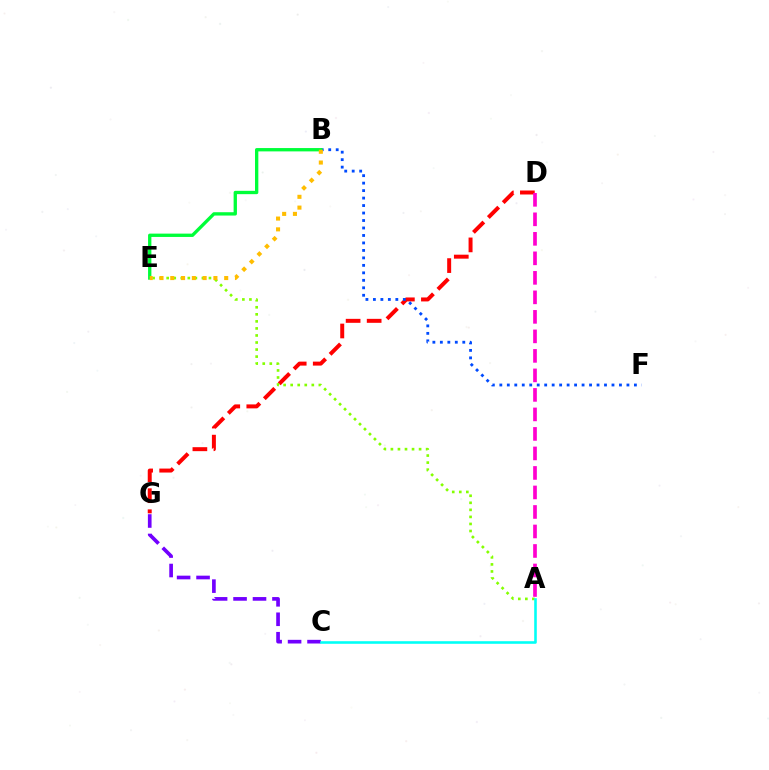{('C', 'G'): [{'color': '#7200ff', 'line_style': 'dashed', 'thickness': 2.64}], ('D', 'G'): [{'color': '#ff0000', 'line_style': 'dashed', 'thickness': 2.86}], ('B', 'F'): [{'color': '#004bff', 'line_style': 'dotted', 'thickness': 2.03}], ('A', 'E'): [{'color': '#84ff00', 'line_style': 'dotted', 'thickness': 1.91}], ('B', 'E'): [{'color': '#00ff39', 'line_style': 'solid', 'thickness': 2.4}, {'color': '#ffbd00', 'line_style': 'dotted', 'thickness': 2.93}], ('A', 'C'): [{'color': '#00fff6', 'line_style': 'solid', 'thickness': 1.86}], ('A', 'D'): [{'color': '#ff00cf', 'line_style': 'dashed', 'thickness': 2.65}]}